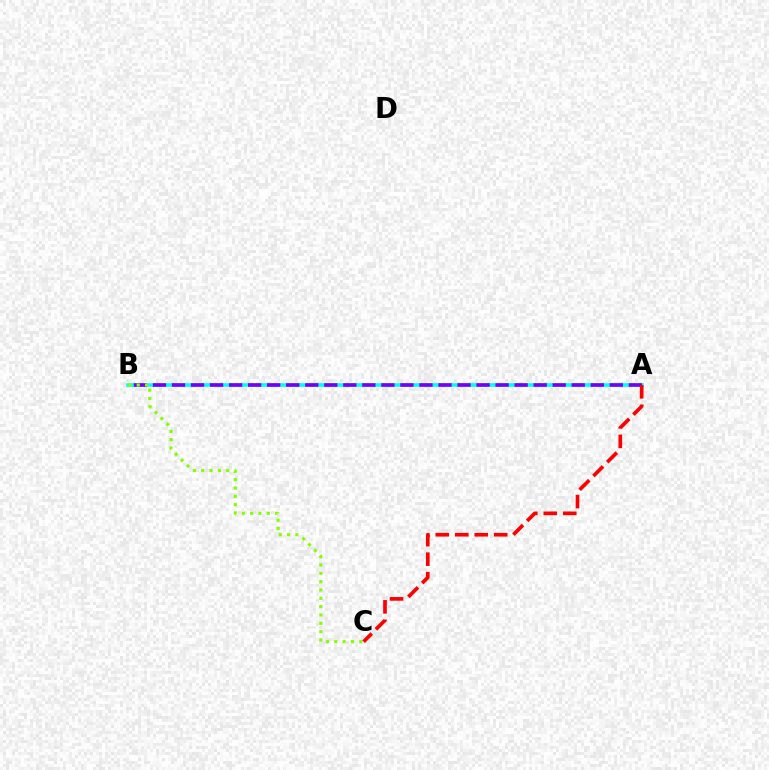{('A', 'B'): [{'color': '#00fff6', 'line_style': 'solid', 'thickness': 2.62}, {'color': '#7200ff', 'line_style': 'dashed', 'thickness': 2.59}], ('B', 'C'): [{'color': '#84ff00', 'line_style': 'dotted', 'thickness': 2.26}], ('A', 'C'): [{'color': '#ff0000', 'line_style': 'dashed', 'thickness': 2.65}]}